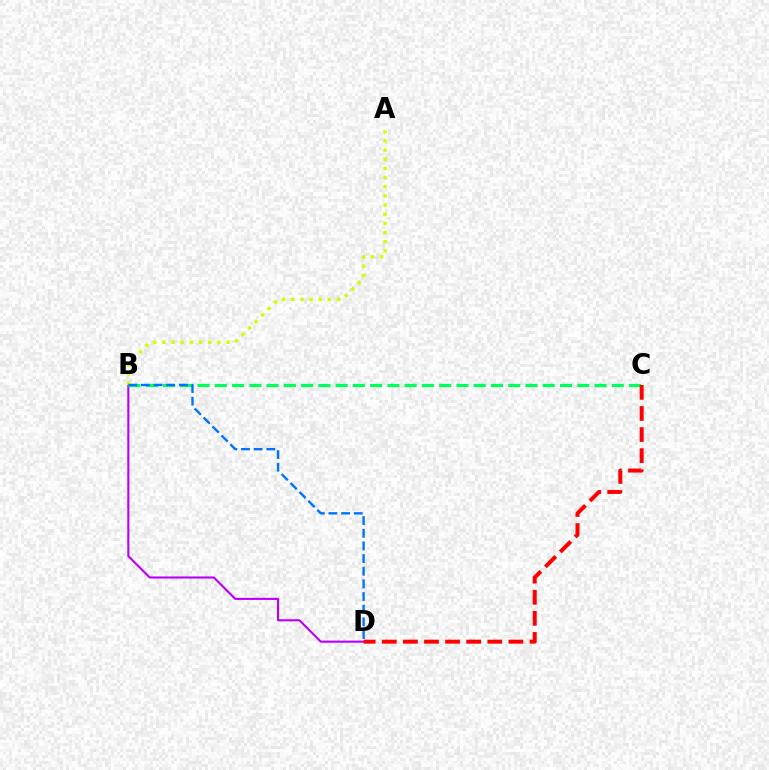{('B', 'D'): [{'color': '#b900ff', 'line_style': 'solid', 'thickness': 1.52}, {'color': '#0074ff', 'line_style': 'dashed', 'thickness': 1.72}], ('B', 'C'): [{'color': '#00ff5c', 'line_style': 'dashed', 'thickness': 2.34}], ('C', 'D'): [{'color': '#ff0000', 'line_style': 'dashed', 'thickness': 2.87}], ('A', 'B'): [{'color': '#d1ff00', 'line_style': 'dotted', 'thickness': 2.49}]}